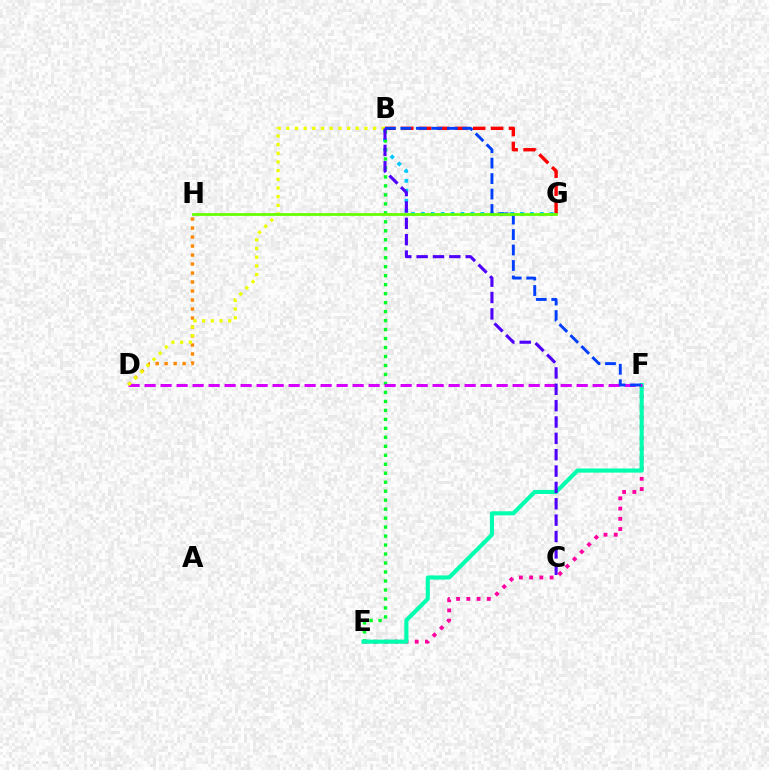{('B', 'G'): [{'color': '#00c7ff', 'line_style': 'dotted', 'thickness': 2.69}, {'color': '#ff0000', 'line_style': 'dashed', 'thickness': 2.44}], ('E', 'F'): [{'color': '#ff00a0', 'line_style': 'dotted', 'thickness': 2.78}, {'color': '#00ffaf', 'line_style': 'solid', 'thickness': 2.96}], ('D', 'H'): [{'color': '#ff8800', 'line_style': 'dotted', 'thickness': 2.44}], ('B', 'E'): [{'color': '#00ff27', 'line_style': 'dotted', 'thickness': 2.44}], ('D', 'F'): [{'color': '#d600ff', 'line_style': 'dashed', 'thickness': 2.17}], ('B', 'F'): [{'color': '#003fff', 'line_style': 'dashed', 'thickness': 2.1}], ('B', 'D'): [{'color': '#eeff00', 'line_style': 'dotted', 'thickness': 2.36}], ('G', 'H'): [{'color': '#66ff00', 'line_style': 'solid', 'thickness': 2.0}], ('B', 'C'): [{'color': '#4f00ff', 'line_style': 'dashed', 'thickness': 2.22}]}